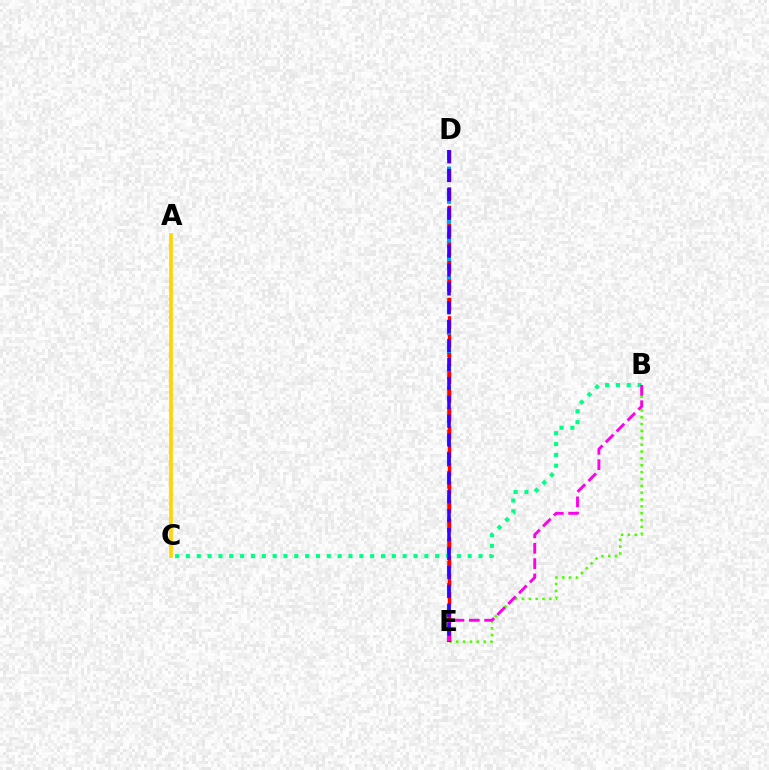{('D', 'E'): [{'color': '#009eff', 'line_style': 'dashed', 'thickness': 2.98}, {'color': '#ff0000', 'line_style': 'dashed', 'thickness': 2.5}, {'color': '#3700ff', 'line_style': 'dashed', 'thickness': 2.57}], ('B', 'E'): [{'color': '#4fff00', 'line_style': 'dotted', 'thickness': 1.86}, {'color': '#ff00ed', 'line_style': 'dashed', 'thickness': 2.08}], ('B', 'C'): [{'color': '#00ff86', 'line_style': 'dotted', 'thickness': 2.94}], ('A', 'C'): [{'color': '#ffd500', 'line_style': 'solid', 'thickness': 2.64}]}